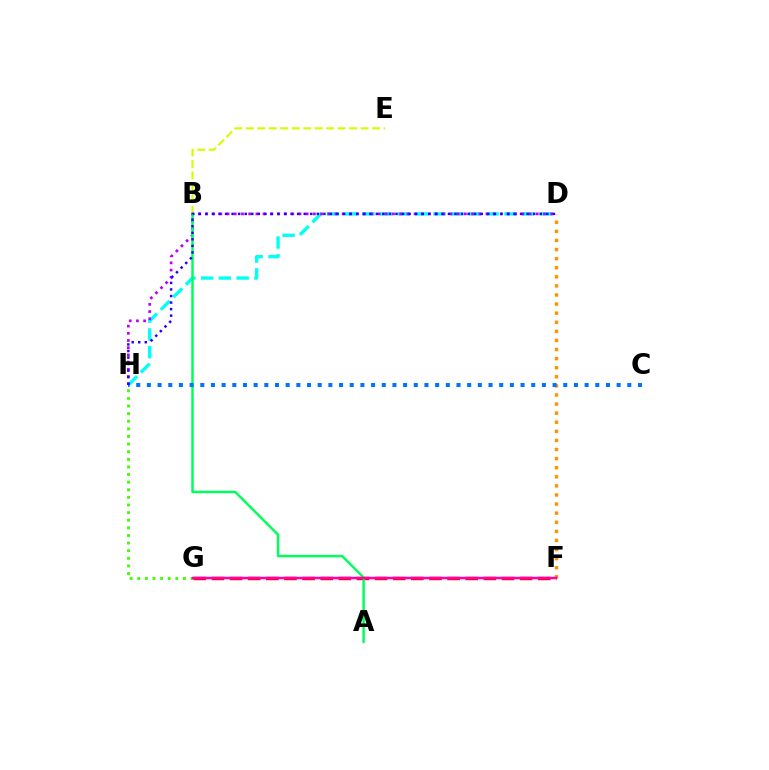{('D', 'F'): [{'color': '#ff9400', 'line_style': 'dotted', 'thickness': 2.47}], ('D', 'H'): [{'color': '#00fff6', 'line_style': 'dashed', 'thickness': 2.41}, {'color': '#b900ff', 'line_style': 'dotted', 'thickness': 1.95}, {'color': '#2500ff', 'line_style': 'dotted', 'thickness': 1.78}], ('F', 'G'): [{'color': '#ff0000', 'line_style': 'dashed', 'thickness': 2.46}, {'color': '#ff00ac', 'line_style': 'solid', 'thickness': 1.79}], ('B', 'E'): [{'color': '#d1ff00', 'line_style': 'dashed', 'thickness': 1.56}], ('A', 'B'): [{'color': '#00ff5c', 'line_style': 'solid', 'thickness': 1.78}], ('G', 'H'): [{'color': '#3dff00', 'line_style': 'dotted', 'thickness': 2.07}], ('C', 'H'): [{'color': '#0074ff', 'line_style': 'dotted', 'thickness': 2.9}]}